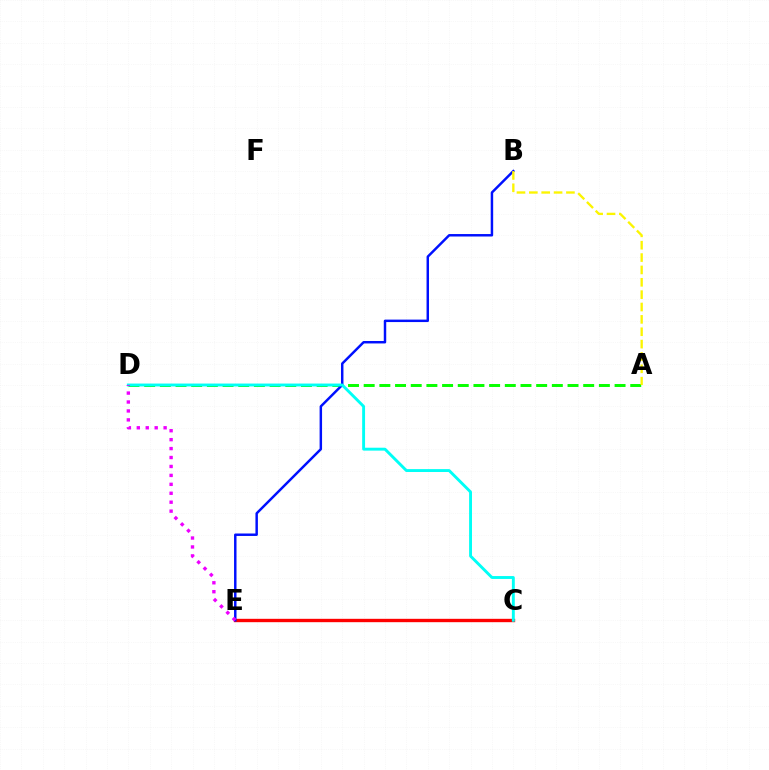{('A', 'D'): [{'color': '#08ff00', 'line_style': 'dashed', 'thickness': 2.13}], ('C', 'E'): [{'color': '#ff0000', 'line_style': 'solid', 'thickness': 2.43}], ('B', 'E'): [{'color': '#0010ff', 'line_style': 'solid', 'thickness': 1.77}], ('A', 'B'): [{'color': '#fcf500', 'line_style': 'dashed', 'thickness': 1.68}], ('C', 'D'): [{'color': '#00fff6', 'line_style': 'solid', 'thickness': 2.09}], ('D', 'E'): [{'color': '#ee00ff', 'line_style': 'dotted', 'thickness': 2.43}]}